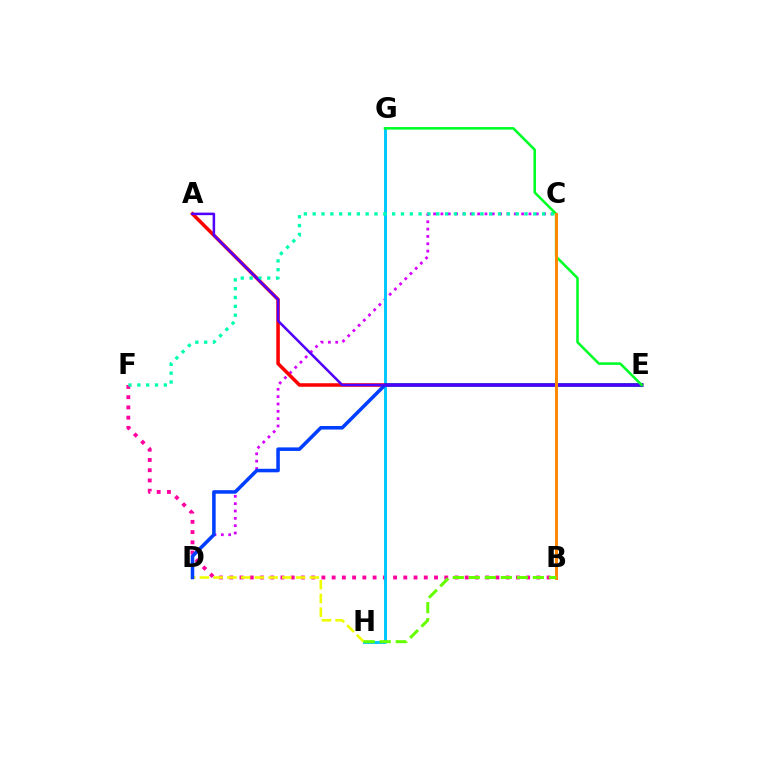{('B', 'F'): [{'color': '#ff00a0', 'line_style': 'dotted', 'thickness': 2.78}], ('C', 'D'): [{'color': '#d600ff', 'line_style': 'dotted', 'thickness': 1.99}], ('G', 'H'): [{'color': '#00c7ff', 'line_style': 'solid', 'thickness': 2.1}], ('A', 'E'): [{'color': '#ff0000', 'line_style': 'solid', 'thickness': 2.54}, {'color': '#4f00ff', 'line_style': 'solid', 'thickness': 1.82}], ('D', 'H'): [{'color': '#eeff00', 'line_style': 'dashed', 'thickness': 1.87}], ('D', 'E'): [{'color': '#003fff', 'line_style': 'solid', 'thickness': 2.55}], ('C', 'F'): [{'color': '#00ffaf', 'line_style': 'dotted', 'thickness': 2.4}], ('E', 'G'): [{'color': '#00ff27', 'line_style': 'solid', 'thickness': 1.84}], ('B', 'C'): [{'color': '#ff8800', 'line_style': 'solid', 'thickness': 2.13}], ('B', 'H'): [{'color': '#66ff00', 'line_style': 'dashed', 'thickness': 2.18}]}